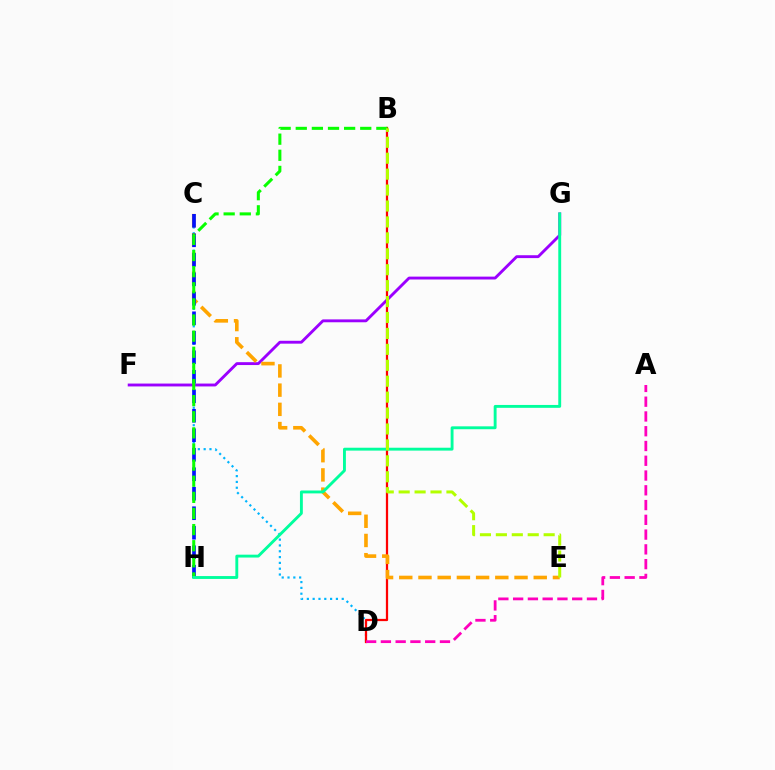{('C', 'D'): [{'color': '#00b5ff', 'line_style': 'dotted', 'thickness': 1.58}], ('F', 'G'): [{'color': '#9b00ff', 'line_style': 'solid', 'thickness': 2.07}], ('B', 'D'): [{'color': '#ff0000', 'line_style': 'solid', 'thickness': 1.62}], ('C', 'E'): [{'color': '#ffa500', 'line_style': 'dashed', 'thickness': 2.61}], ('C', 'H'): [{'color': '#0010ff', 'line_style': 'dashed', 'thickness': 2.65}], ('B', 'H'): [{'color': '#08ff00', 'line_style': 'dashed', 'thickness': 2.19}], ('G', 'H'): [{'color': '#00ff9d', 'line_style': 'solid', 'thickness': 2.07}], ('A', 'D'): [{'color': '#ff00bd', 'line_style': 'dashed', 'thickness': 2.01}], ('B', 'E'): [{'color': '#b3ff00', 'line_style': 'dashed', 'thickness': 2.16}]}